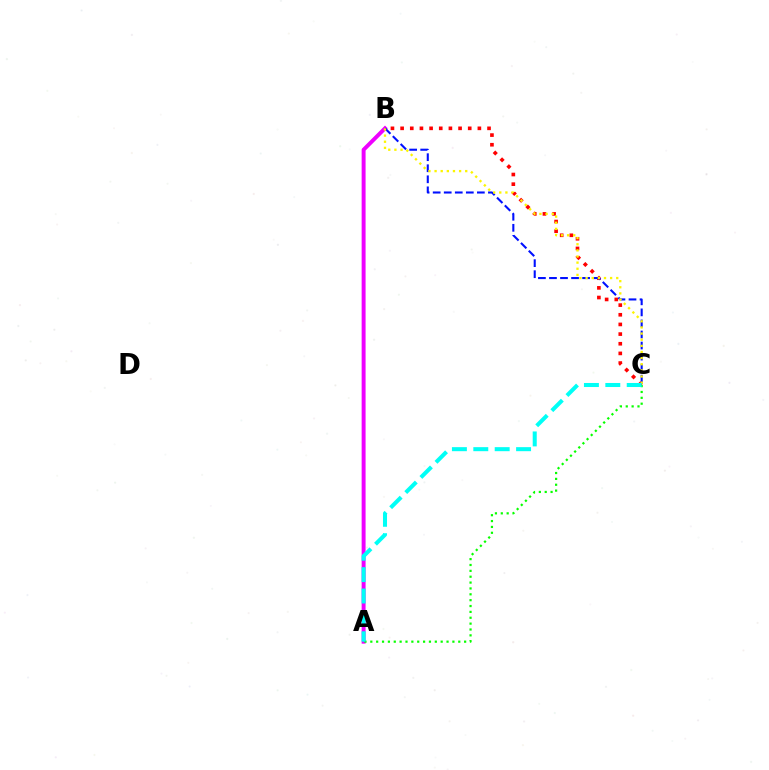{('A', 'B'): [{'color': '#ee00ff', 'line_style': 'solid', 'thickness': 2.83}], ('B', 'C'): [{'color': '#ff0000', 'line_style': 'dotted', 'thickness': 2.62}, {'color': '#0010ff', 'line_style': 'dashed', 'thickness': 1.5}, {'color': '#fcf500', 'line_style': 'dotted', 'thickness': 1.67}], ('A', 'C'): [{'color': '#08ff00', 'line_style': 'dotted', 'thickness': 1.59}, {'color': '#00fff6', 'line_style': 'dashed', 'thickness': 2.91}]}